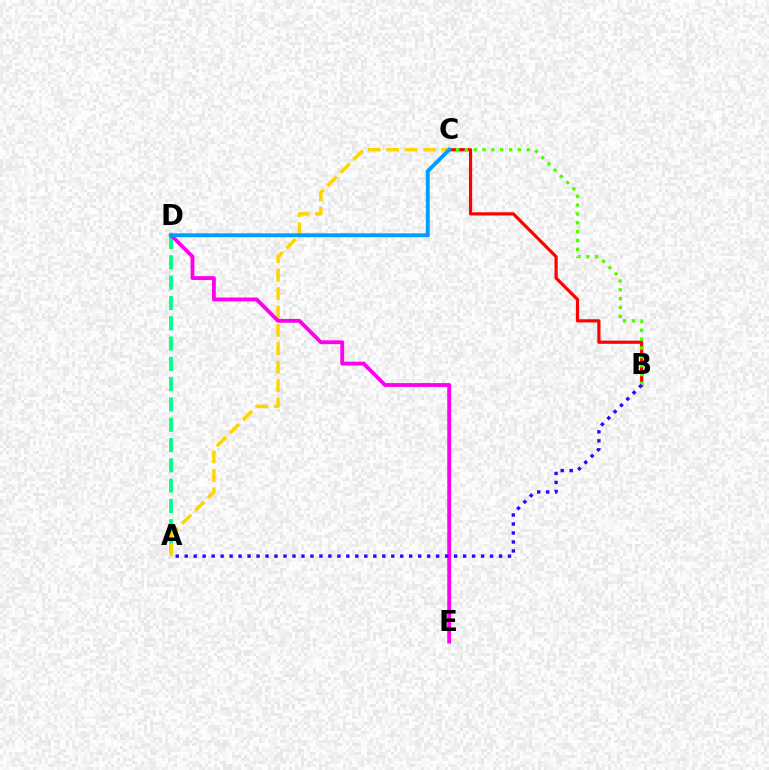{('A', 'D'): [{'color': '#00ff86', 'line_style': 'dashed', 'thickness': 2.76}], ('B', 'C'): [{'color': '#ff0000', 'line_style': 'solid', 'thickness': 2.29}, {'color': '#4fff00', 'line_style': 'dotted', 'thickness': 2.4}], ('A', 'C'): [{'color': '#ffd500', 'line_style': 'dashed', 'thickness': 2.5}], ('D', 'E'): [{'color': '#ff00ed', 'line_style': 'solid', 'thickness': 2.76}], ('C', 'D'): [{'color': '#009eff', 'line_style': 'solid', 'thickness': 2.8}], ('A', 'B'): [{'color': '#3700ff', 'line_style': 'dotted', 'thickness': 2.44}]}